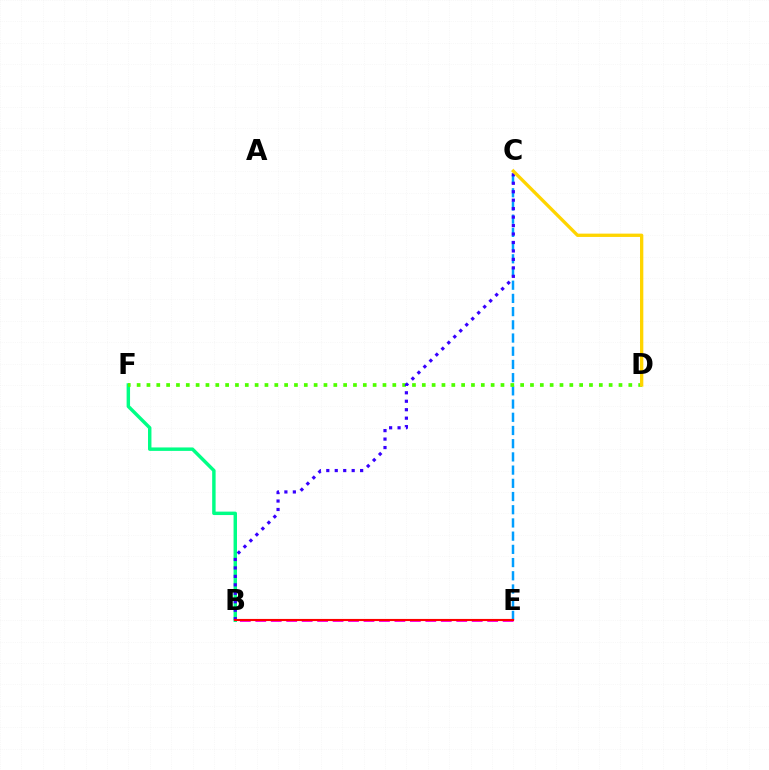{('B', 'F'): [{'color': '#00ff86', 'line_style': 'solid', 'thickness': 2.48}], ('C', 'E'): [{'color': '#009eff', 'line_style': 'dashed', 'thickness': 1.79}], ('B', 'E'): [{'color': '#ff00ed', 'line_style': 'dashed', 'thickness': 2.1}, {'color': '#ff0000', 'line_style': 'solid', 'thickness': 1.53}], ('D', 'F'): [{'color': '#4fff00', 'line_style': 'dotted', 'thickness': 2.67}], ('B', 'C'): [{'color': '#3700ff', 'line_style': 'dotted', 'thickness': 2.3}], ('C', 'D'): [{'color': '#ffd500', 'line_style': 'solid', 'thickness': 2.39}]}